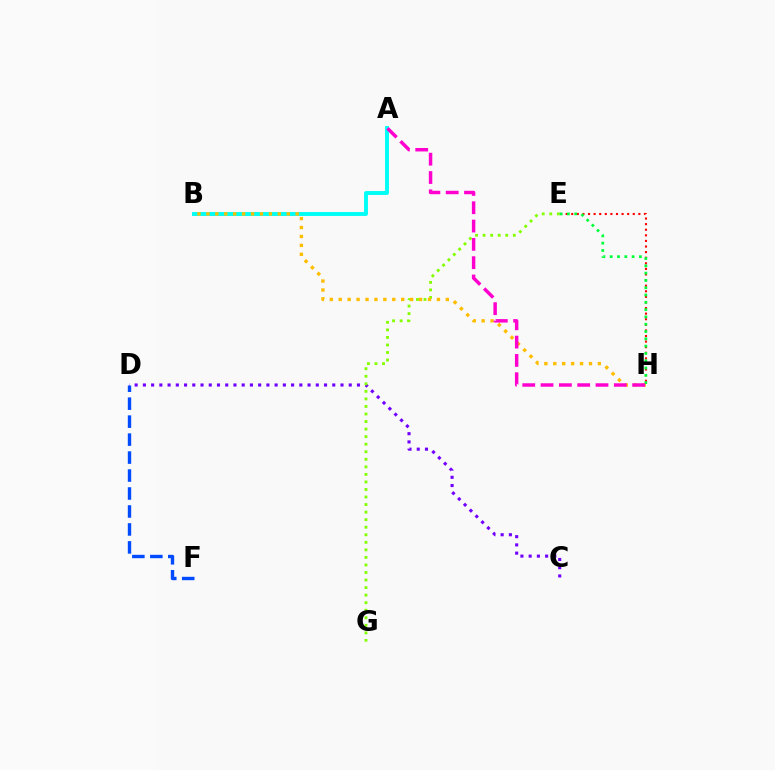{('D', 'F'): [{'color': '#004bff', 'line_style': 'dashed', 'thickness': 2.44}], ('E', 'H'): [{'color': '#ff0000', 'line_style': 'dotted', 'thickness': 1.52}, {'color': '#00ff39', 'line_style': 'dotted', 'thickness': 1.98}], ('C', 'D'): [{'color': '#7200ff', 'line_style': 'dotted', 'thickness': 2.24}], ('E', 'G'): [{'color': '#84ff00', 'line_style': 'dotted', 'thickness': 2.05}], ('A', 'B'): [{'color': '#00fff6', 'line_style': 'solid', 'thickness': 2.81}], ('B', 'H'): [{'color': '#ffbd00', 'line_style': 'dotted', 'thickness': 2.43}], ('A', 'H'): [{'color': '#ff00cf', 'line_style': 'dashed', 'thickness': 2.49}]}